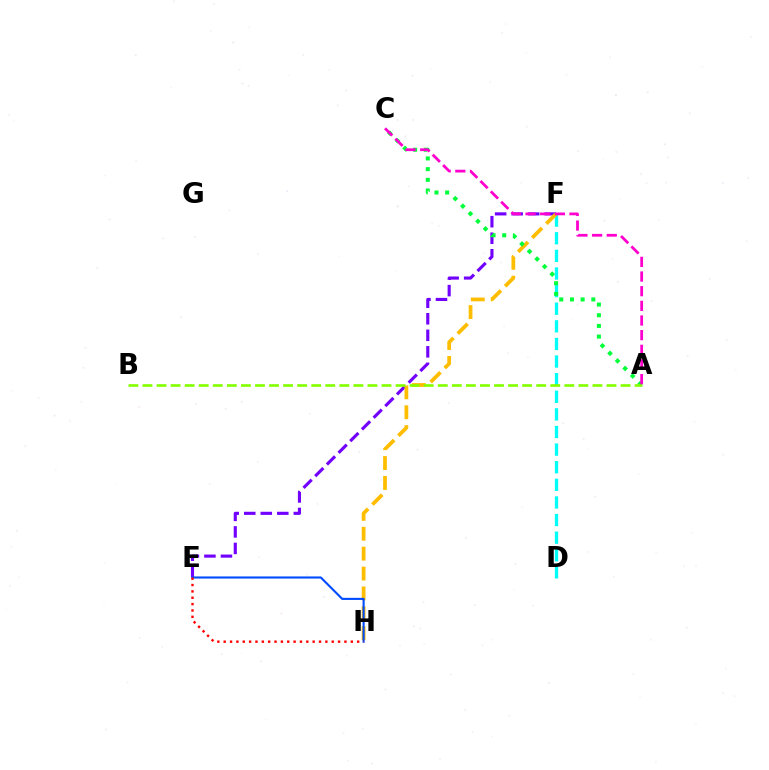{('D', 'F'): [{'color': '#00fff6', 'line_style': 'dashed', 'thickness': 2.39}], ('E', 'F'): [{'color': '#7200ff', 'line_style': 'dashed', 'thickness': 2.24}], ('F', 'H'): [{'color': '#ffbd00', 'line_style': 'dashed', 'thickness': 2.7}], ('E', 'H'): [{'color': '#004bff', 'line_style': 'solid', 'thickness': 1.52}, {'color': '#ff0000', 'line_style': 'dotted', 'thickness': 1.73}], ('A', 'C'): [{'color': '#00ff39', 'line_style': 'dotted', 'thickness': 2.9}, {'color': '#ff00cf', 'line_style': 'dashed', 'thickness': 1.99}], ('A', 'B'): [{'color': '#84ff00', 'line_style': 'dashed', 'thickness': 1.91}]}